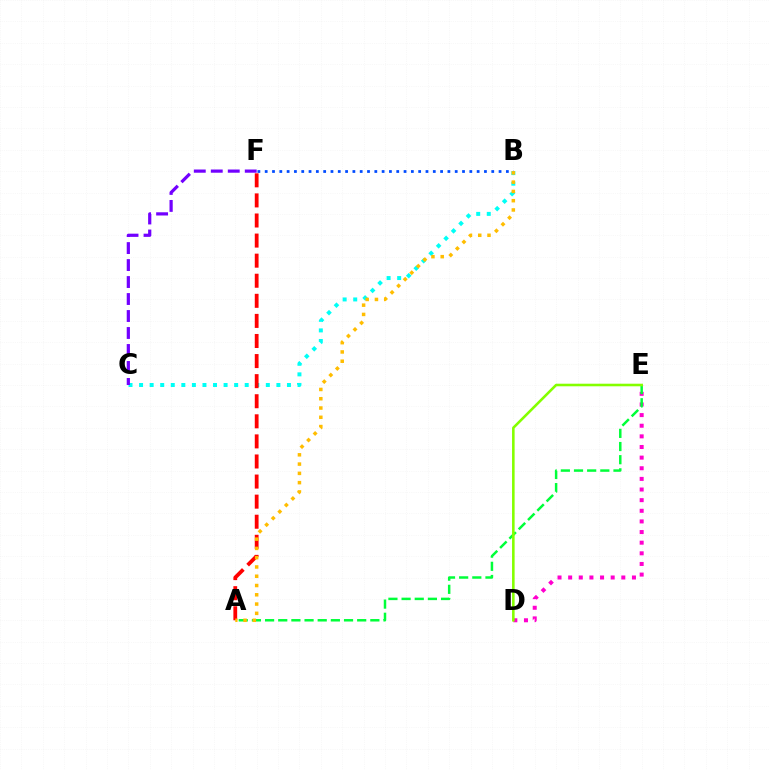{('B', 'C'): [{'color': '#00fff6', 'line_style': 'dotted', 'thickness': 2.87}], ('D', 'E'): [{'color': '#ff00cf', 'line_style': 'dotted', 'thickness': 2.89}, {'color': '#84ff00', 'line_style': 'solid', 'thickness': 1.86}], ('C', 'F'): [{'color': '#7200ff', 'line_style': 'dashed', 'thickness': 2.31}], ('A', 'F'): [{'color': '#ff0000', 'line_style': 'dashed', 'thickness': 2.73}], ('B', 'F'): [{'color': '#004bff', 'line_style': 'dotted', 'thickness': 1.99}], ('A', 'E'): [{'color': '#00ff39', 'line_style': 'dashed', 'thickness': 1.79}], ('A', 'B'): [{'color': '#ffbd00', 'line_style': 'dotted', 'thickness': 2.52}]}